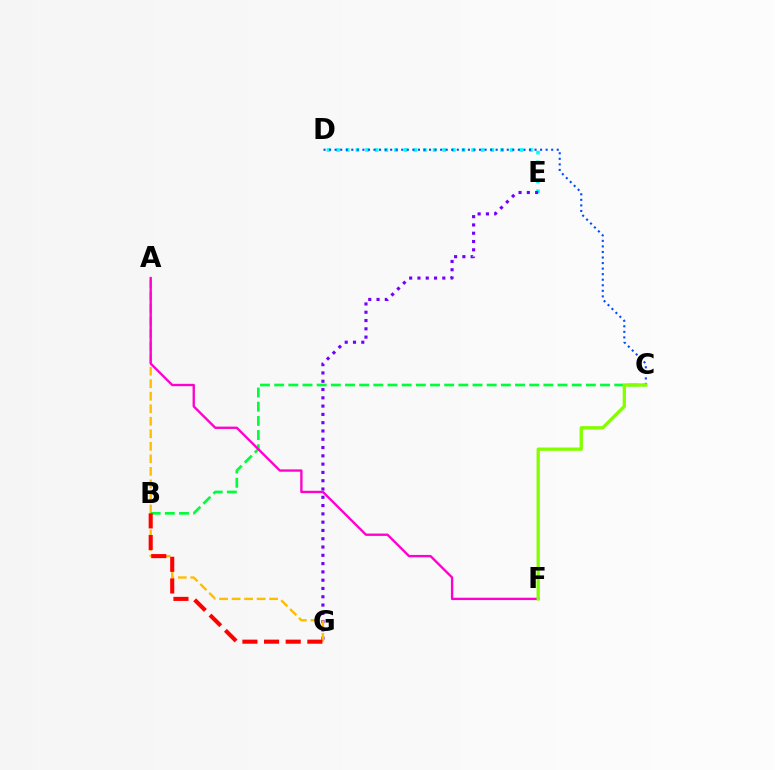{('D', 'E'): [{'color': '#00fff6', 'line_style': 'dotted', 'thickness': 2.62}], ('E', 'G'): [{'color': '#7200ff', 'line_style': 'dotted', 'thickness': 2.25}], ('C', 'D'): [{'color': '#004bff', 'line_style': 'dotted', 'thickness': 1.51}], ('A', 'G'): [{'color': '#ffbd00', 'line_style': 'dashed', 'thickness': 1.7}], ('B', 'C'): [{'color': '#00ff39', 'line_style': 'dashed', 'thickness': 1.92}], ('A', 'F'): [{'color': '#ff00cf', 'line_style': 'solid', 'thickness': 1.69}], ('C', 'F'): [{'color': '#84ff00', 'line_style': 'solid', 'thickness': 2.38}], ('B', 'G'): [{'color': '#ff0000', 'line_style': 'dashed', 'thickness': 2.94}]}